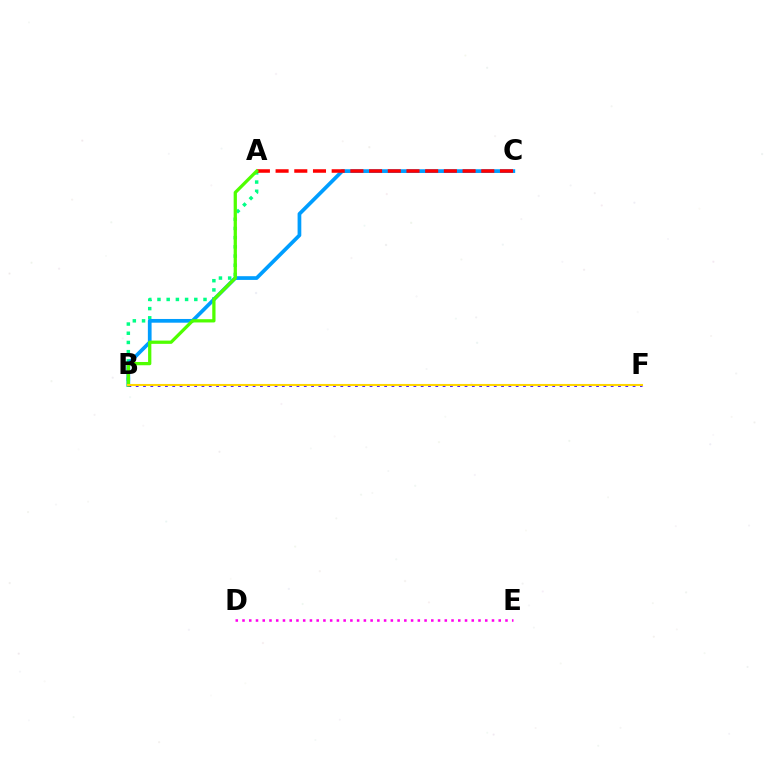{('A', 'B'): [{'color': '#00ff86', 'line_style': 'dotted', 'thickness': 2.5}, {'color': '#4fff00', 'line_style': 'solid', 'thickness': 2.35}], ('B', 'C'): [{'color': '#009eff', 'line_style': 'solid', 'thickness': 2.68}], ('B', 'F'): [{'color': '#3700ff', 'line_style': 'dotted', 'thickness': 1.99}, {'color': '#ffd500', 'line_style': 'solid', 'thickness': 1.51}], ('A', 'C'): [{'color': '#ff0000', 'line_style': 'dashed', 'thickness': 2.54}], ('D', 'E'): [{'color': '#ff00ed', 'line_style': 'dotted', 'thickness': 1.83}]}